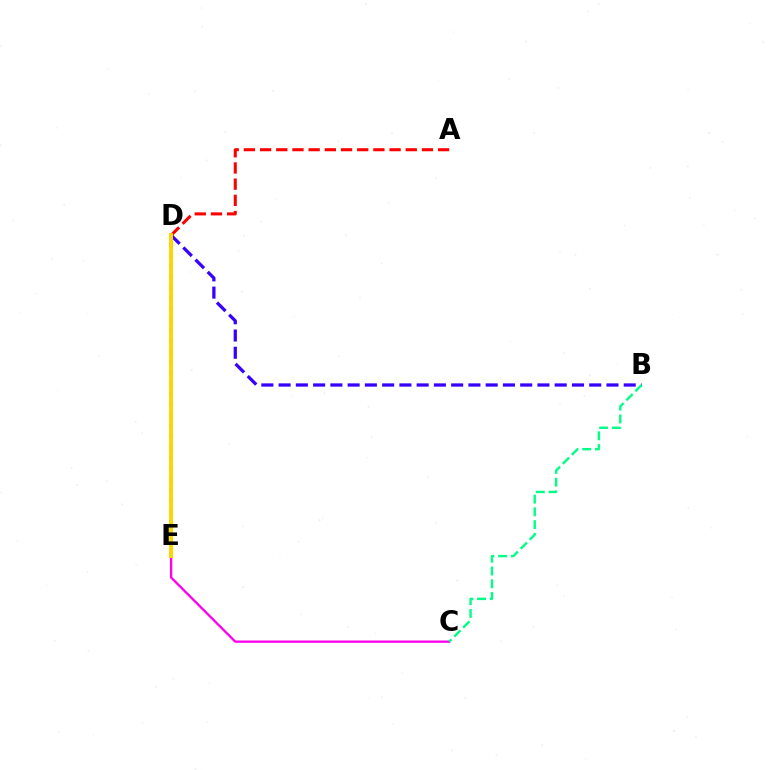{('C', 'E'): [{'color': '#ff00ed', 'line_style': 'solid', 'thickness': 1.67}], ('A', 'D'): [{'color': '#ff0000', 'line_style': 'dashed', 'thickness': 2.2}], ('D', 'E'): [{'color': '#009eff', 'line_style': 'dotted', 'thickness': 2.89}, {'color': '#4fff00', 'line_style': 'solid', 'thickness': 2.06}, {'color': '#ffd500', 'line_style': 'solid', 'thickness': 2.81}], ('B', 'D'): [{'color': '#3700ff', 'line_style': 'dashed', 'thickness': 2.34}], ('B', 'C'): [{'color': '#00ff86', 'line_style': 'dashed', 'thickness': 1.73}]}